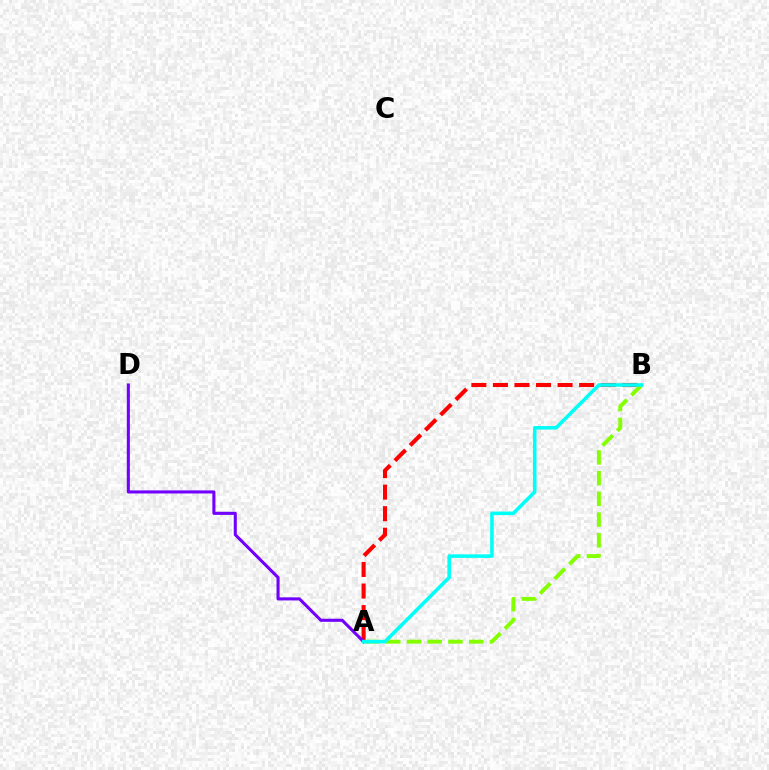{('A', 'B'): [{'color': '#ff0000', 'line_style': 'dashed', 'thickness': 2.93}, {'color': '#84ff00', 'line_style': 'dashed', 'thickness': 2.82}, {'color': '#00fff6', 'line_style': 'solid', 'thickness': 2.57}], ('A', 'D'): [{'color': '#7200ff', 'line_style': 'solid', 'thickness': 2.22}]}